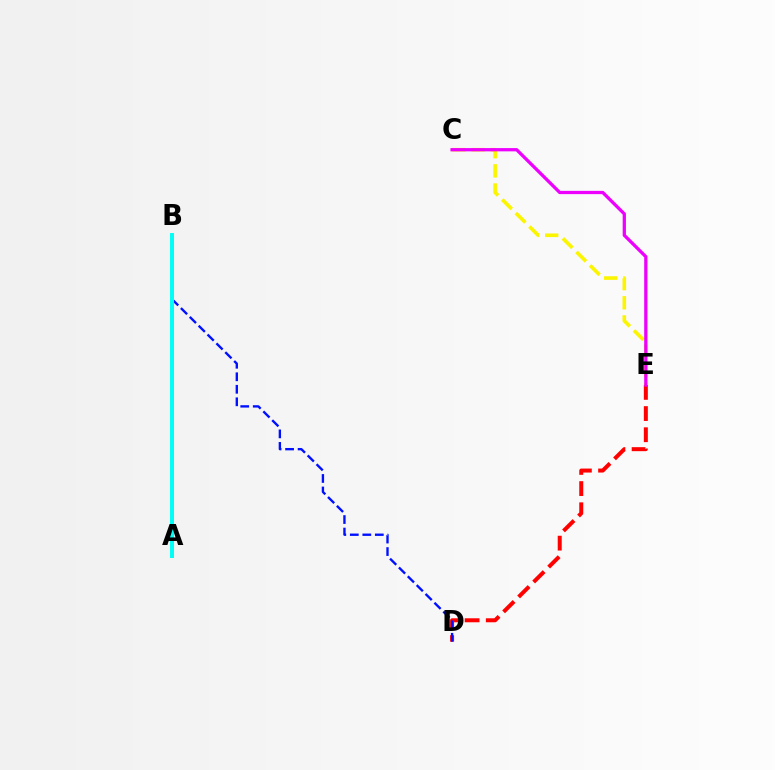{('D', 'E'): [{'color': '#ff0000', 'line_style': 'dashed', 'thickness': 2.88}], ('C', 'E'): [{'color': '#fcf500', 'line_style': 'dashed', 'thickness': 2.6}, {'color': '#ee00ff', 'line_style': 'solid', 'thickness': 2.35}], ('B', 'D'): [{'color': '#0010ff', 'line_style': 'dashed', 'thickness': 1.7}], ('A', 'B'): [{'color': '#08ff00', 'line_style': 'solid', 'thickness': 1.81}, {'color': '#00fff6', 'line_style': 'solid', 'thickness': 2.83}]}